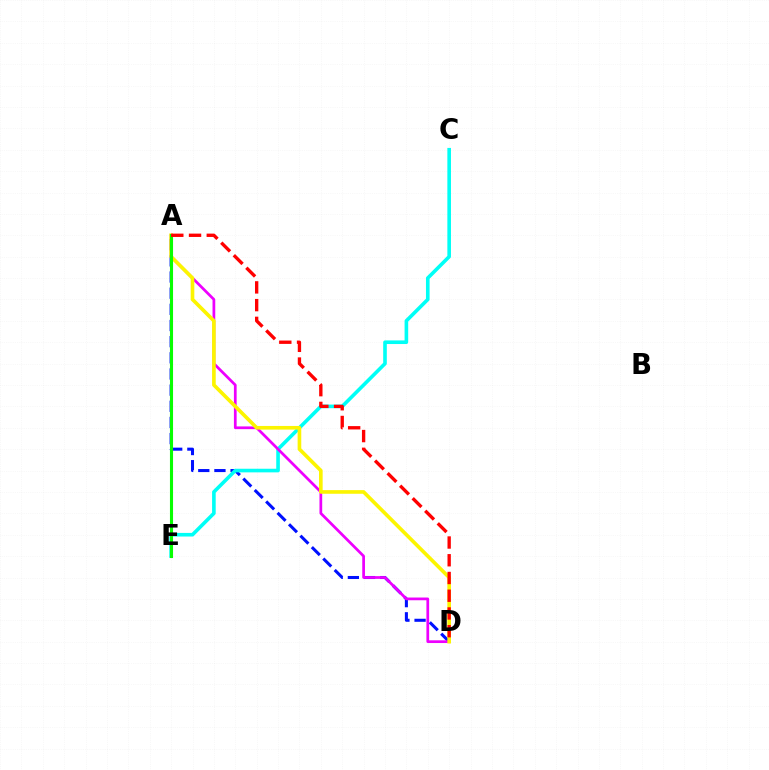{('A', 'D'): [{'color': '#0010ff', 'line_style': 'dashed', 'thickness': 2.19}, {'color': '#ee00ff', 'line_style': 'solid', 'thickness': 1.96}, {'color': '#fcf500', 'line_style': 'solid', 'thickness': 2.62}, {'color': '#ff0000', 'line_style': 'dashed', 'thickness': 2.41}], ('C', 'E'): [{'color': '#00fff6', 'line_style': 'solid', 'thickness': 2.6}], ('A', 'E'): [{'color': '#08ff00', 'line_style': 'solid', 'thickness': 2.23}]}